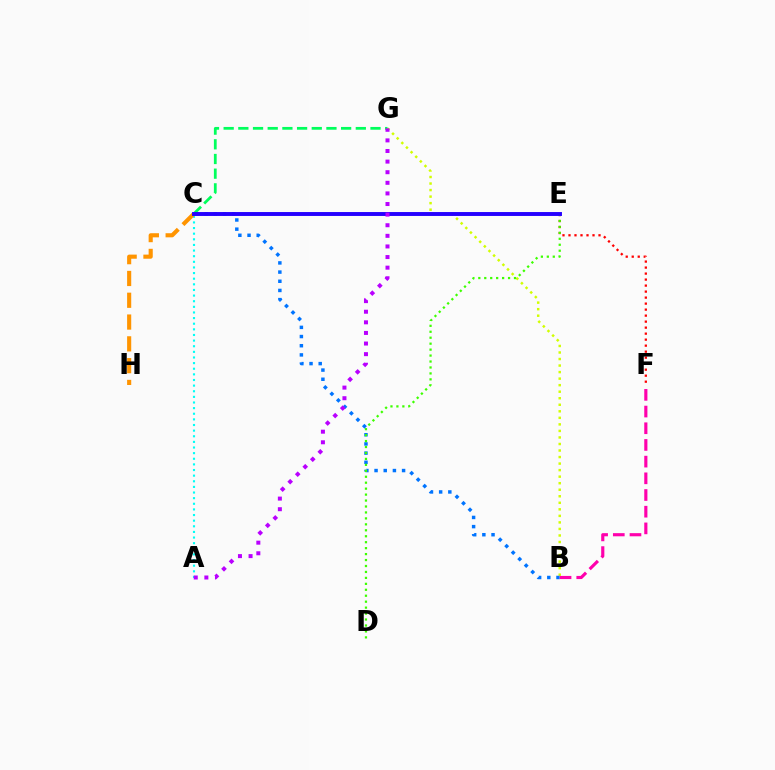{('A', 'C'): [{'color': '#00fff6', 'line_style': 'dotted', 'thickness': 1.53}], ('B', 'G'): [{'color': '#d1ff00', 'line_style': 'dotted', 'thickness': 1.78}], ('E', 'F'): [{'color': '#ff0000', 'line_style': 'dotted', 'thickness': 1.63}], ('B', 'C'): [{'color': '#0074ff', 'line_style': 'dotted', 'thickness': 2.49}], ('D', 'E'): [{'color': '#3dff00', 'line_style': 'dotted', 'thickness': 1.62}], ('B', 'F'): [{'color': '#ff00ac', 'line_style': 'dashed', 'thickness': 2.27}], ('C', 'G'): [{'color': '#00ff5c', 'line_style': 'dashed', 'thickness': 1.99}], ('C', 'H'): [{'color': '#ff9400', 'line_style': 'dashed', 'thickness': 2.96}], ('C', 'E'): [{'color': '#2500ff', 'line_style': 'solid', 'thickness': 2.82}], ('A', 'G'): [{'color': '#b900ff', 'line_style': 'dotted', 'thickness': 2.88}]}